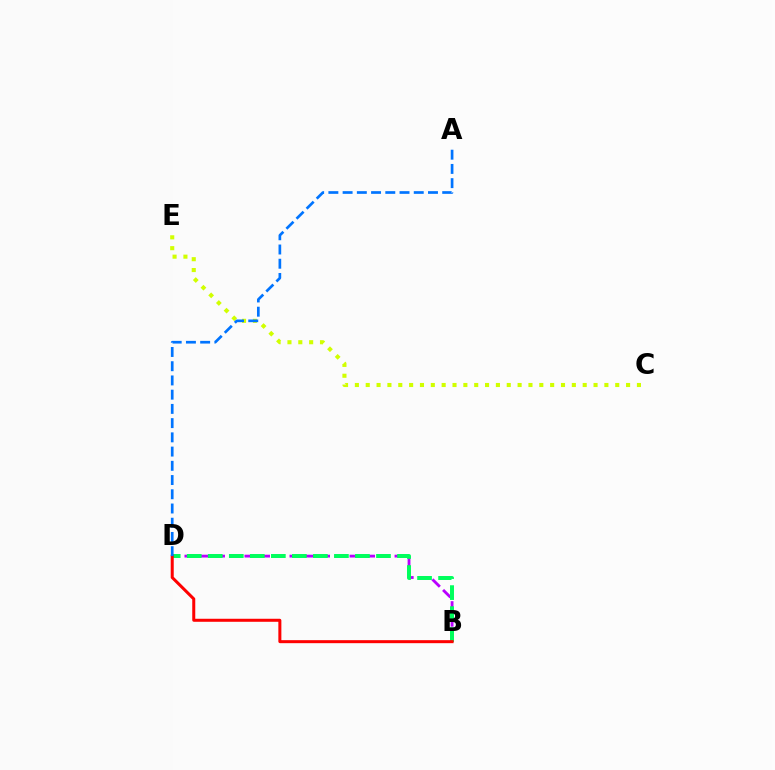{('B', 'D'): [{'color': '#b900ff', 'line_style': 'dashed', 'thickness': 2.04}, {'color': '#00ff5c', 'line_style': 'dashed', 'thickness': 2.86}, {'color': '#ff0000', 'line_style': 'solid', 'thickness': 2.17}], ('C', 'E'): [{'color': '#d1ff00', 'line_style': 'dotted', 'thickness': 2.95}], ('A', 'D'): [{'color': '#0074ff', 'line_style': 'dashed', 'thickness': 1.93}]}